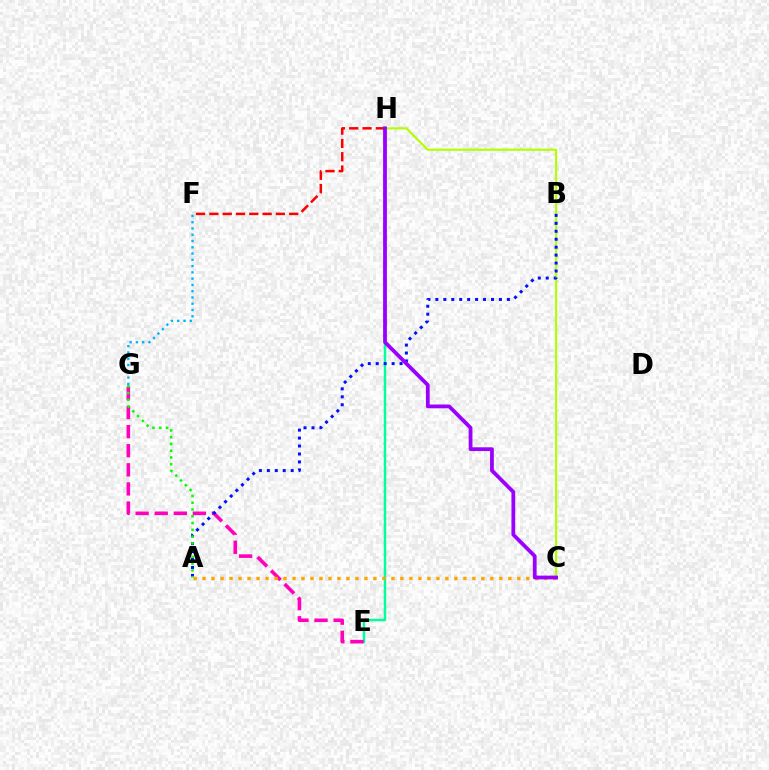{('C', 'H'): [{'color': '#b3ff00', 'line_style': 'solid', 'thickness': 1.55}, {'color': '#9b00ff', 'line_style': 'solid', 'thickness': 2.72}], ('E', 'H'): [{'color': '#00ff9d', 'line_style': 'solid', 'thickness': 1.78}], ('E', 'G'): [{'color': '#ff00bd', 'line_style': 'dashed', 'thickness': 2.59}], ('F', 'H'): [{'color': '#ff0000', 'line_style': 'dashed', 'thickness': 1.81}], ('A', 'B'): [{'color': '#0010ff', 'line_style': 'dotted', 'thickness': 2.16}], ('A', 'G'): [{'color': '#08ff00', 'line_style': 'dotted', 'thickness': 1.84}], ('F', 'G'): [{'color': '#00b5ff', 'line_style': 'dotted', 'thickness': 1.7}], ('A', 'C'): [{'color': '#ffa500', 'line_style': 'dotted', 'thickness': 2.44}]}